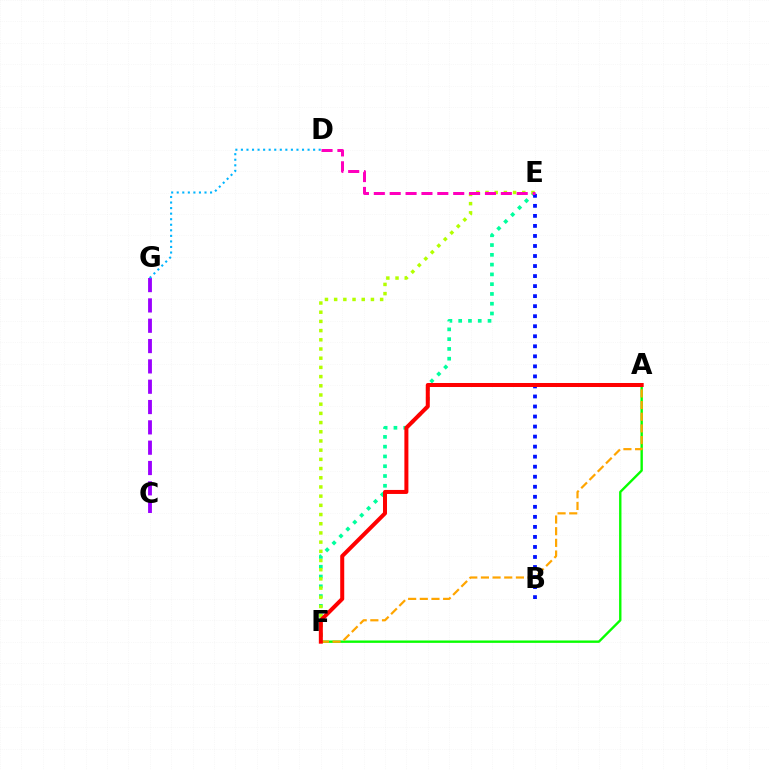{('E', 'F'): [{'color': '#00ff9d', 'line_style': 'dotted', 'thickness': 2.66}, {'color': '#b3ff00', 'line_style': 'dotted', 'thickness': 2.5}], ('B', 'E'): [{'color': '#0010ff', 'line_style': 'dotted', 'thickness': 2.73}], ('C', 'G'): [{'color': '#9b00ff', 'line_style': 'dashed', 'thickness': 2.76}], ('D', 'G'): [{'color': '#00b5ff', 'line_style': 'dotted', 'thickness': 1.51}], ('D', 'E'): [{'color': '#ff00bd', 'line_style': 'dashed', 'thickness': 2.16}], ('A', 'F'): [{'color': '#08ff00', 'line_style': 'solid', 'thickness': 1.71}, {'color': '#ffa500', 'line_style': 'dashed', 'thickness': 1.58}, {'color': '#ff0000', 'line_style': 'solid', 'thickness': 2.89}]}